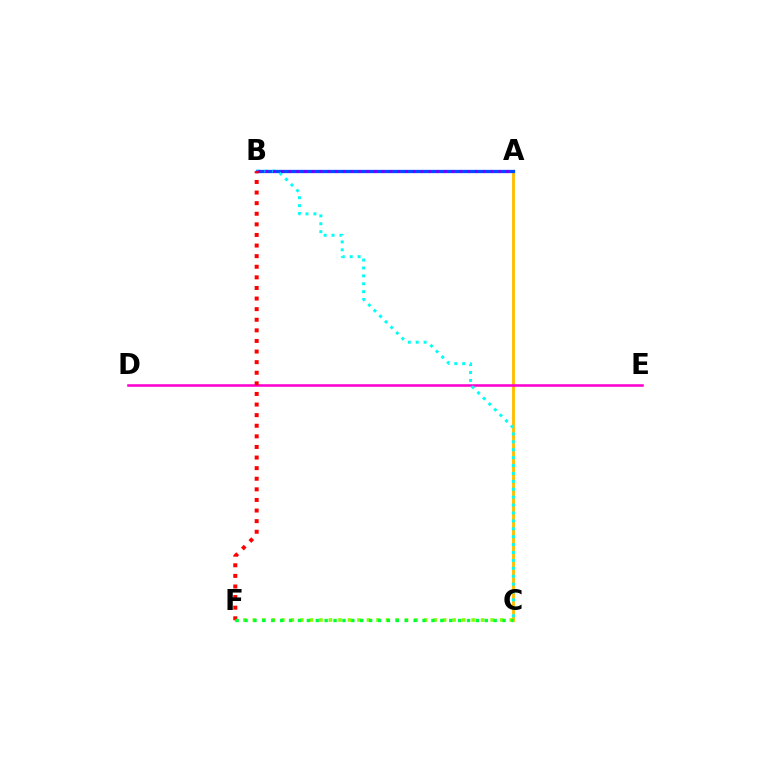{('C', 'F'): [{'color': '#84ff00', 'line_style': 'dotted', 'thickness': 2.59}, {'color': '#00ff39', 'line_style': 'dotted', 'thickness': 2.42}], ('A', 'C'): [{'color': '#ffbd00', 'line_style': 'solid', 'thickness': 2.06}], ('D', 'E'): [{'color': '#ff00cf', 'line_style': 'solid', 'thickness': 1.84}], ('A', 'B'): [{'color': '#004bff', 'line_style': 'solid', 'thickness': 2.37}, {'color': '#7200ff', 'line_style': 'dotted', 'thickness': 2.11}], ('B', 'C'): [{'color': '#00fff6', 'line_style': 'dotted', 'thickness': 2.15}], ('B', 'F'): [{'color': '#ff0000', 'line_style': 'dotted', 'thickness': 2.88}]}